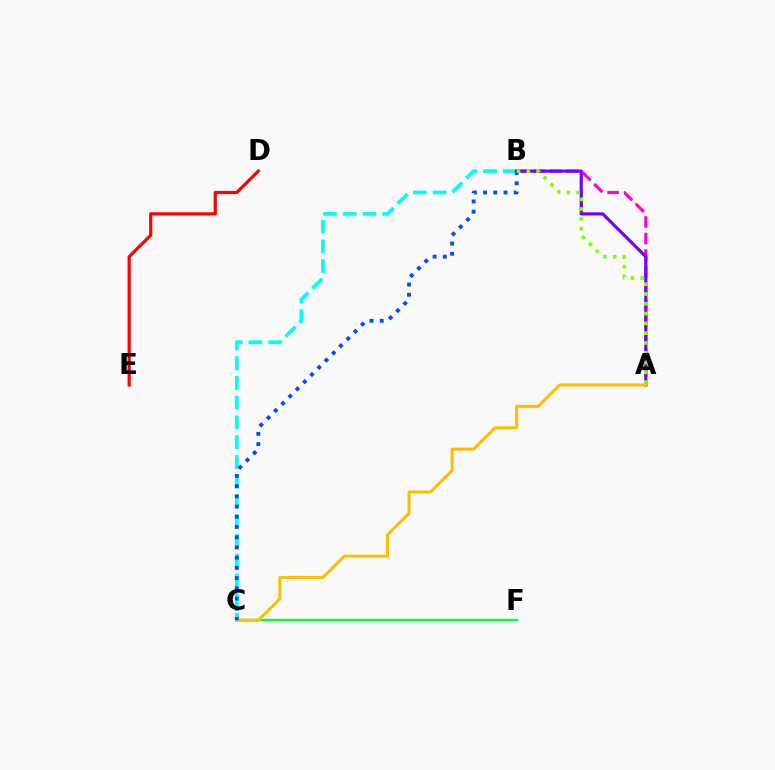{('B', 'C'): [{'color': '#00fff6', 'line_style': 'dashed', 'thickness': 2.68}, {'color': '#004bff', 'line_style': 'dotted', 'thickness': 2.77}], ('A', 'B'): [{'color': '#ff00cf', 'line_style': 'dashed', 'thickness': 2.25}, {'color': '#7200ff', 'line_style': 'solid', 'thickness': 2.27}, {'color': '#84ff00', 'line_style': 'dotted', 'thickness': 2.66}], ('C', 'F'): [{'color': '#00ff39', 'line_style': 'solid', 'thickness': 1.68}], ('A', 'C'): [{'color': '#ffbd00', 'line_style': 'solid', 'thickness': 2.18}], ('D', 'E'): [{'color': '#ff0000', 'line_style': 'solid', 'thickness': 2.32}]}